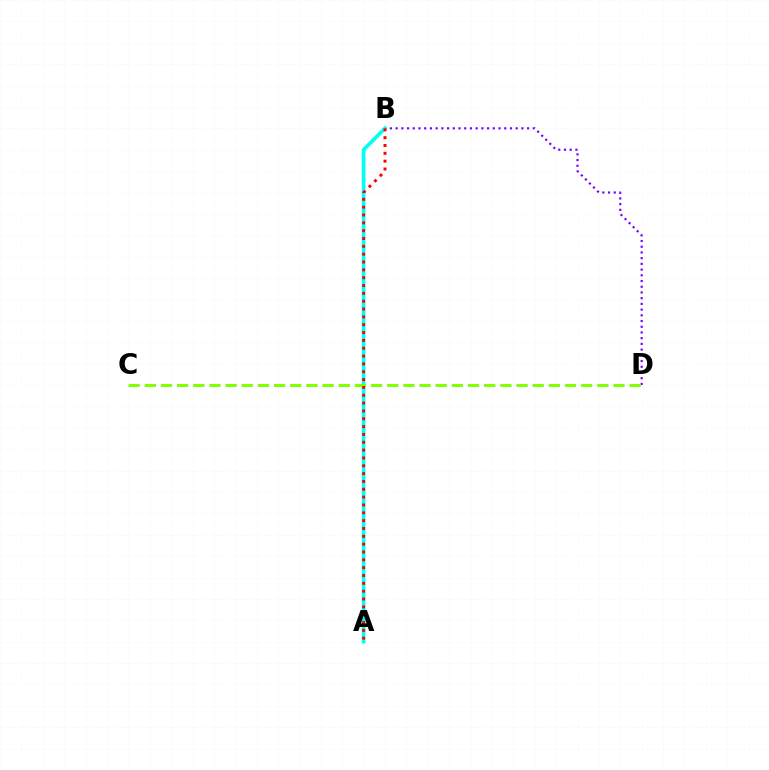{('B', 'D'): [{'color': '#7200ff', 'line_style': 'dotted', 'thickness': 1.55}], ('A', 'B'): [{'color': '#00fff6', 'line_style': 'solid', 'thickness': 2.66}, {'color': '#ff0000', 'line_style': 'dotted', 'thickness': 2.13}], ('C', 'D'): [{'color': '#84ff00', 'line_style': 'dashed', 'thickness': 2.2}]}